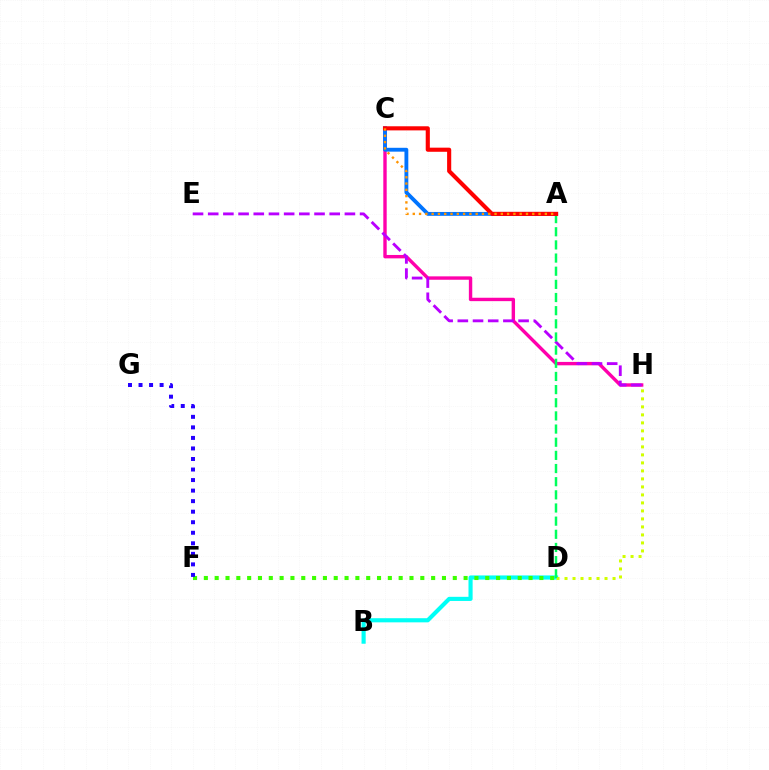{('B', 'D'): [{'color': '#00fff6', 'line_style': 'solid', 'thickness': 2.97}], ('D', 'F'): [{'color': '#3dff00', 'line_style': 'dotted', 'thickness': 2.94}], ('C', 'H'): [{'color': '#ff00ac', 'line_style': 'solid', 'thickness': 2.44}], ('D', 'H'): [{'color': '#d1ff00', 'line_style': 'dotted', 'thickness': 2.17}], ('E', 'H'): [{'color': '#b900ff', 'line_style': 'dashed', 'thickness': 2.06}], ('F', 'G'): [{'color': '#2500ff', 'line_style': 'dotted', 'thickness': 2.86}], ('A', 'C'): [{'color': '#0074ff', 'line_style': 'solid', 'thickness': 2.77}, {'color': '#ff0000', 'line_style': 'solid', 'thickness': 2.96}, {'color': '#ff9400', 'line_style': 'dotted', 'thickness': 1.71}], ('A', 'D'): [{'color': '#00ff5c', 'line_style': 'dashed', 'thickness': 1.79}]}